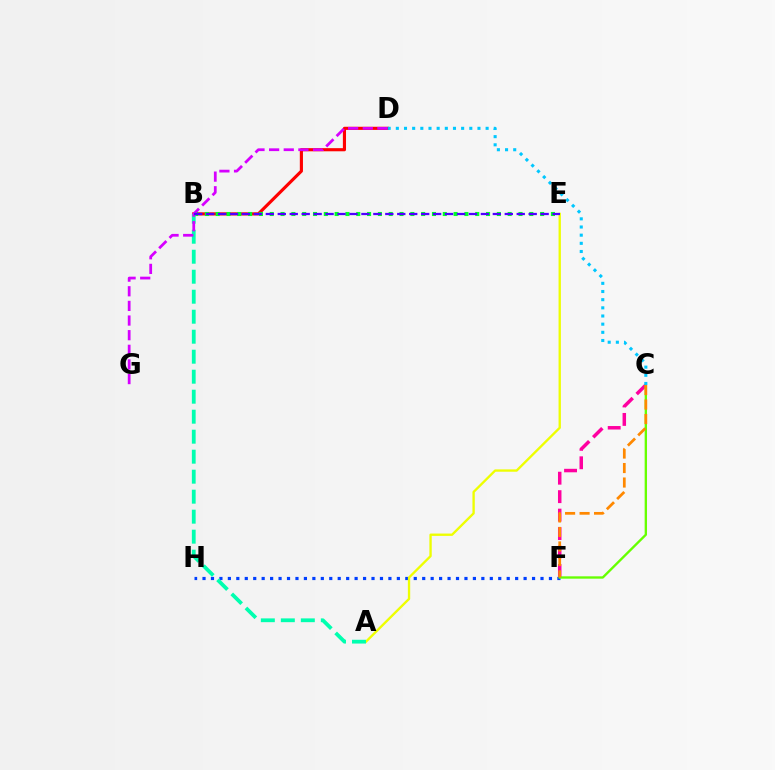{('F', 'H'): [{'color': '#003fff', 'line_style': 'dotted', 'thickness': 2.3}], ('A', 'E'): [{'color': '#eeff00', 'line_style': 'solid', 'thickness': 1.68}], ('B', 'D'): [{'color': '#ff0000', 'line_style': 'solid', 'thickness': 2.26}], ('C', 'F'): [{'color': '#ff00a0', 'line_style': 'dashed', 'thickness': 2.51}, {'color': '#66ff00', 'line_style': 'solid', 'thickness': 1.69}, {'color': '#ff8800', 'line_style': 'dashed', 'thickness': 1.97}], ('B', 'E'): [{'color': '#00ff27', 'line_style': 'dotted', 'thickness': 2.94}, {'color': '#4f00ff', 'line_style': 'dashed', 'thickness': 1.62}], ('A', 'B'): [{'color': '#00ffaf', 'line_style': 'dashed', 'thickness': 2.72}], ('C', 'D'): [{'color': '#00c7ff', 'line_style': 'dotted', 'thickness': 2.22}], ('D', 'G'): [{'color': '#d600ff', 'line_style': 'dashed', 'thickness': 1.99}]}